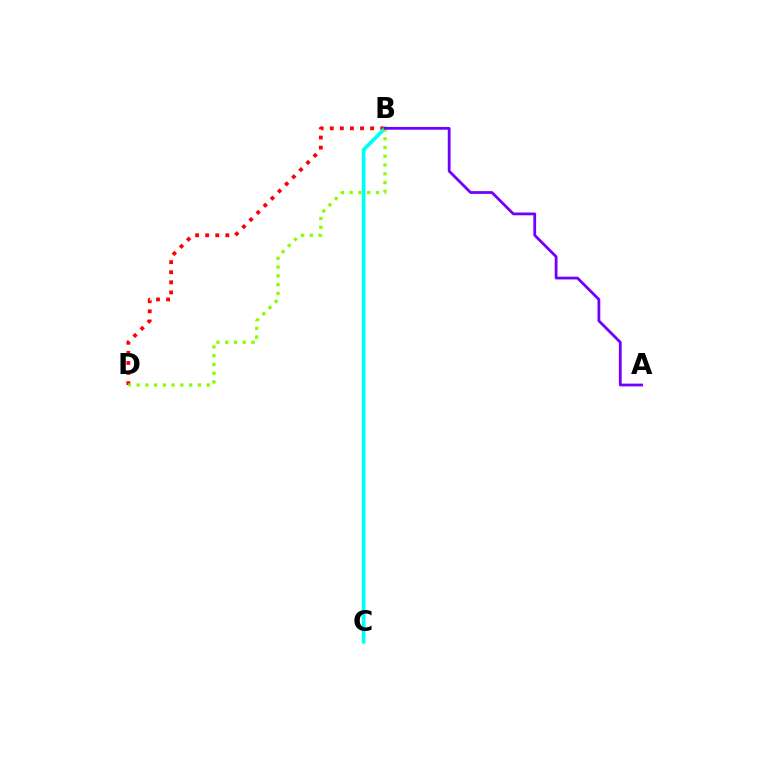{('B', 'D'): [{'color': '#ff0000', 'line_style': 'dotted', 'thickness': 2.74}, {'color': '#84ff00', 'line_style': 'dotted', 'thickness': 2.38}], ('B', 'C'): [{'color': '#00fff6', 'line_style': 'solid', 'thickness': 2.67}], ('A', 'B'): [{'color': '#7200ff', 'line_style': 'solid', 'thickness': 2.0}]}